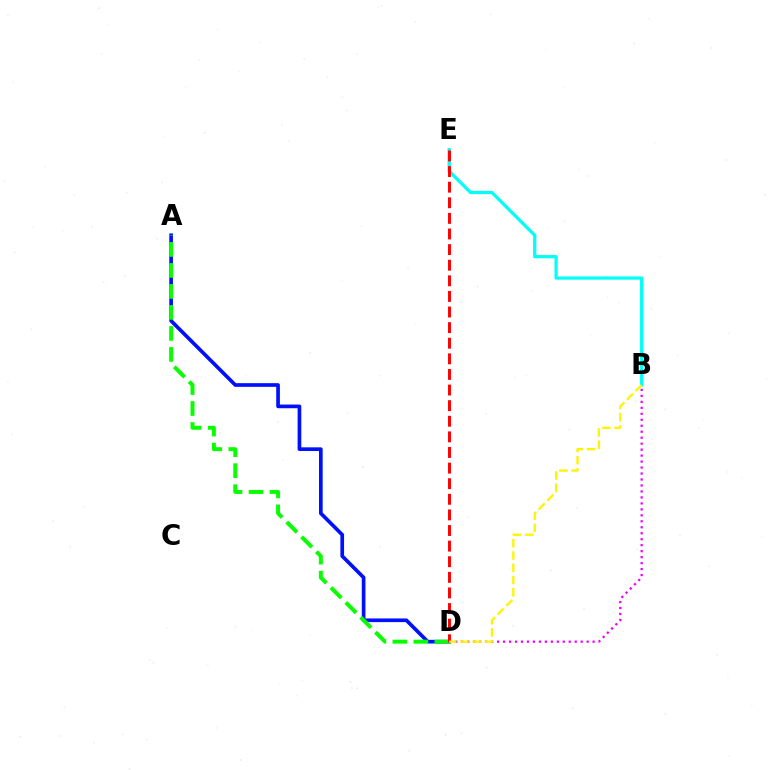{('B', 'E'): [{'color': '#00fff6', 'line_style': 'solid', 'thickness': 2.34}], ('A', 'D'): [{'color': '#0010ff', 'line_style': 'solid', 'thickness': 2.65}, {'color': '#08ff00', 'line_style': 'dashed', 'thickness': 2.85}], ('B', 'D'): [{'color': '#ee00ff', 'line_style': 'dotted', 'thickness': 1.62}, {'color': '#fcf500', 'line_style': 'dashed', 'thickness': 1.66}], ('D', 'E'): [{'color': '#ff0000', 'line_style': 'dashed', 'thickness': 2.12}]}